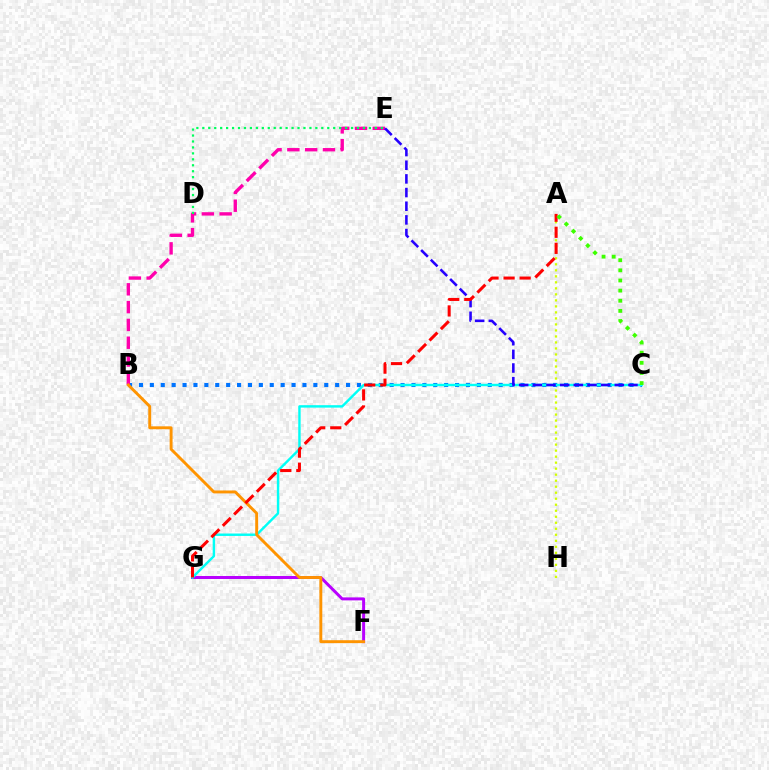{('A', 'H'): [{'color': '#d1ff00', 'line_style': 'dotted', 'thickness': 1.63}], ('F', 'G'): [{'color': '#b900ff', 'line_style': 'solid', 'thickness': 2.15}], ('B', 'C'): [{'color': '#0074ff', 'line_style': 'dotted', 'thickness': 2.96}], ('B', 'E'): [{'color': '#ff00ac', 'line_style': 'dashed', 'thickness': 2.42}], ('C', 'G'): [{'color': '#00fff6', 'line_style': 'solid', 'thickness': 1.74}], ('B', 'F'): [{'color': '#ff9400', 'line_style': 'solid', 'thickness': 2.09}], ('C', 'E'): [{'color': '#2500ff', 'line_style': 'dashed', 'thickness': 1.86}], ('A', 'G'): [{'color': '#ff0000', 'line_style': 'dashed', 'thickness': 2.18}], ('A', 'C'): [{'color': '#3dff00', 'line_style': 'dotted', 'thickness': 2.75}], ('D', 'E'): [{'color': '#00ff5c', 'line_style': 'dotted', 'thickness': 1.62}]}